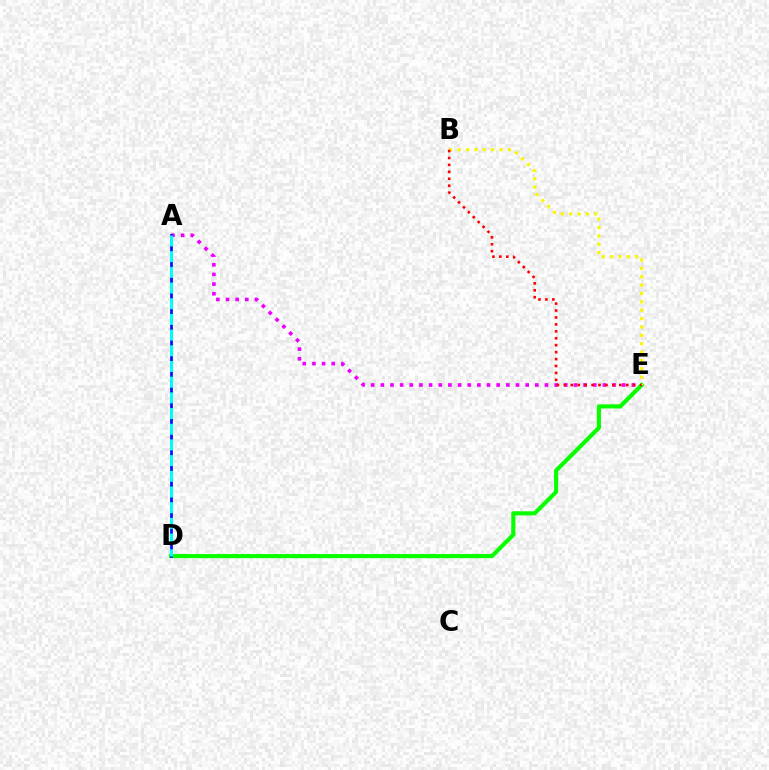{('A', 'E'): [{'color': '#ee00ff', 'line_style': 'dotted', 'thickness': 2.62}], ('D', 'E'): [{'color': '#08ff00', 'line_style': 'solid', 'thickness': 2.97}], ('A', 'D'): [{'color': '#0010ff', 'line_style': 'solid', 'thickness': 1.98}, {'color': '#00fff6', 'line_style': 'dashed', 'thickness': 2.13}], ('B', 'E'): [{'color': '#fcf500', 'line_style': 'dotted', 'thickness': 2.27}, {'color': '#ff0000', 'line_style': 'dotted', 'thickness': 1.88}]}